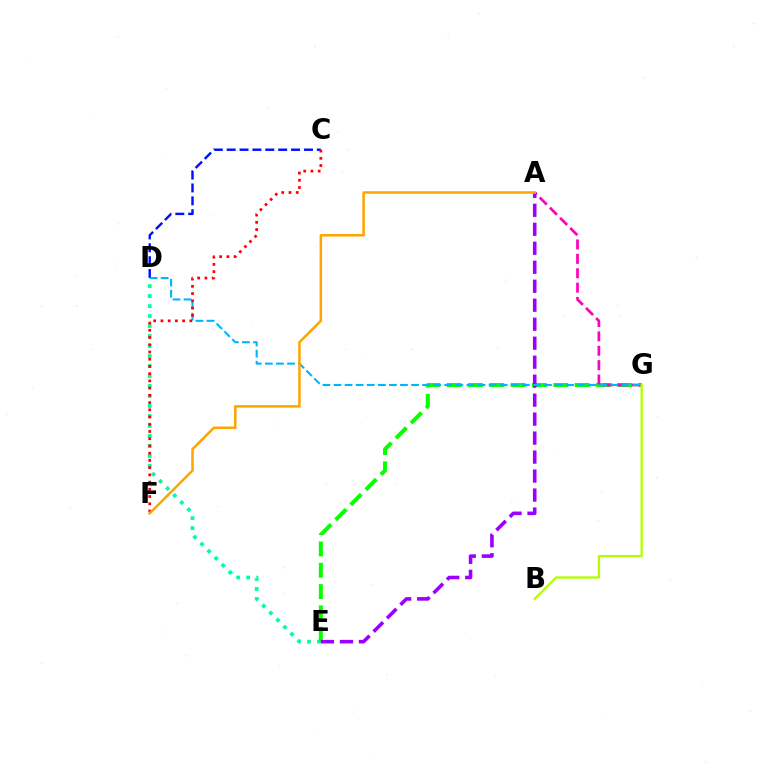{('C', 'D'): [{'color': '#0010ff', 'line_style': 'dashed', 'thickness': 1.75}], ('D', 'E'): [{'color': '#00ff9d', 'line_style': 'dotted', 'thickness': 2.71}], ('E', 'G'): [{'color': '#08ff00', 'line_style': 'dashed', 'thickness': 2.9}], ('A', 'G'): [{'color': '#ff00bd', 'line_style': 'dashed', 'thickness': 1.96}], ('A', 'E'): [{'color': '#9b00ff', 'line_style': 'dashed', 'thickness': 2.58}], ('D', 'G'): [{'color': '#00b5ff', 'line_style': 'dashed', 'thickness': 1.5}], ('C', 'F'): [{'color': '#ff0000', 'line_style': 'dotted', 'thickness': 1.96}], ('A', 'F'): [{'color': '#ffa500', 'line_style': 'solid', 'thickness': 1.82}], ('B', 'G'): [{'color': '#b3ff00', 'line_style': 'solid', 'thickness': 1.67}]}